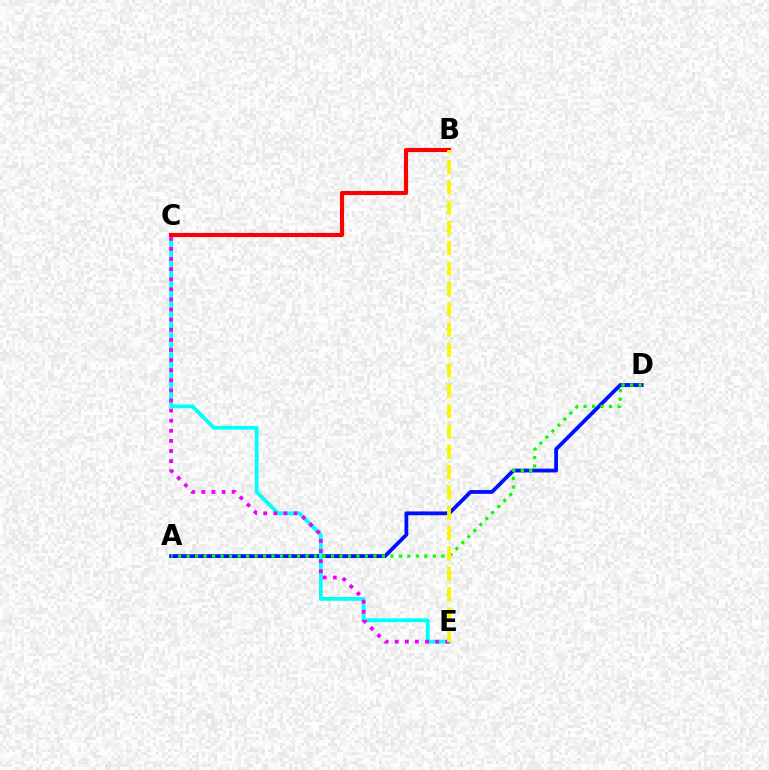{('A', 'D'): [{'color': '#0010ff', 'line_style': 'solid', 'thickness': 2.73}, {'color': '#08ff00', 'line_style': 'dotted', 'thickness': 2.31}], ('C', 'E'): [{'color': '#00fff6', 'line_style': 'solid', 'thickness': 2.71}, {'color': '#ee00ff', 'line_style': 'dotted', 'thickness': 2.75}], ('B', 'C'): [{'color': '#ff0000', 'line_style': 'solid', 'thickness': 2.97}], ('B', 'E'): [{'color': '#fcf500', 'line_style': 'dashed', 'thickness': 2.76}]}